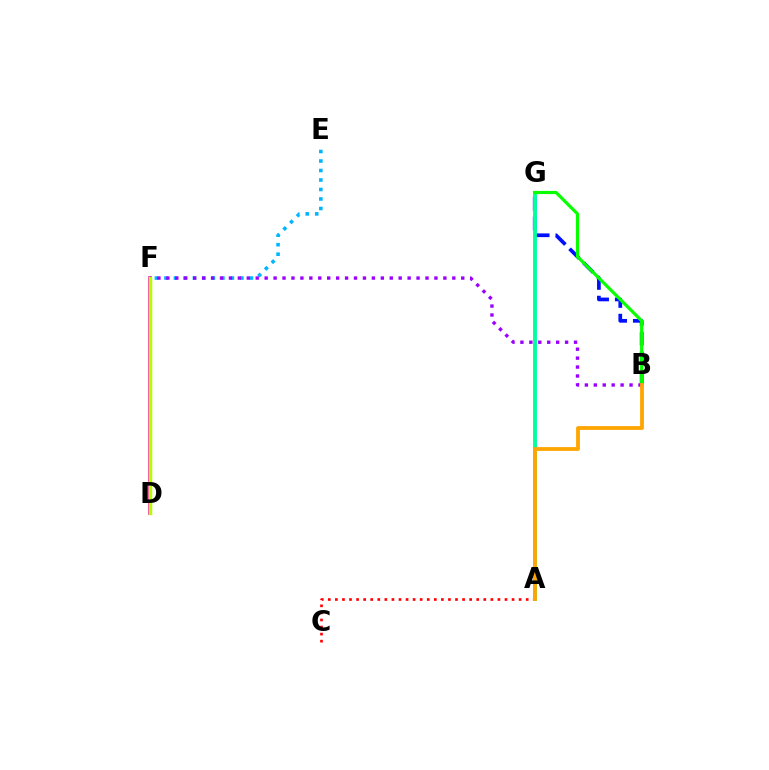{('A', 'C'): [{'color': '#ff0000', 'line_style': 'dotted', 'thickness': 1.92}], ('B', 'G'): [{'color': '#0010ff', 'line_style': 'dashed', 'thickness': 2.68}, {'color': '#08ff00', 'line_style': 'solid', 'thickness': 2.3}], ('D', 'F'): [{'color': '#ff00bd', 'line_style': 'solid', 'thickness': 2.58}, {'color': '#b3ff00', 'line_style': 'solid', 'thickness': 2.47}], ('A', 'G'): [{'color': '#00ff9d', 'line_style': 'solid', 'thickness': 2.77}], ('E', 'F'): [{'color': '#00b5ff', 'line_style': 'dotted', 'thickness': 2.58}], ('B', 'F'): [{'color': '#9b00ff', 'line_style': 'dotted', 'thickness': 2.43}], ('A', 'B'): [{'color': '#ffa500', 'line_style': 'solid', 'thickness': 2.73}]}